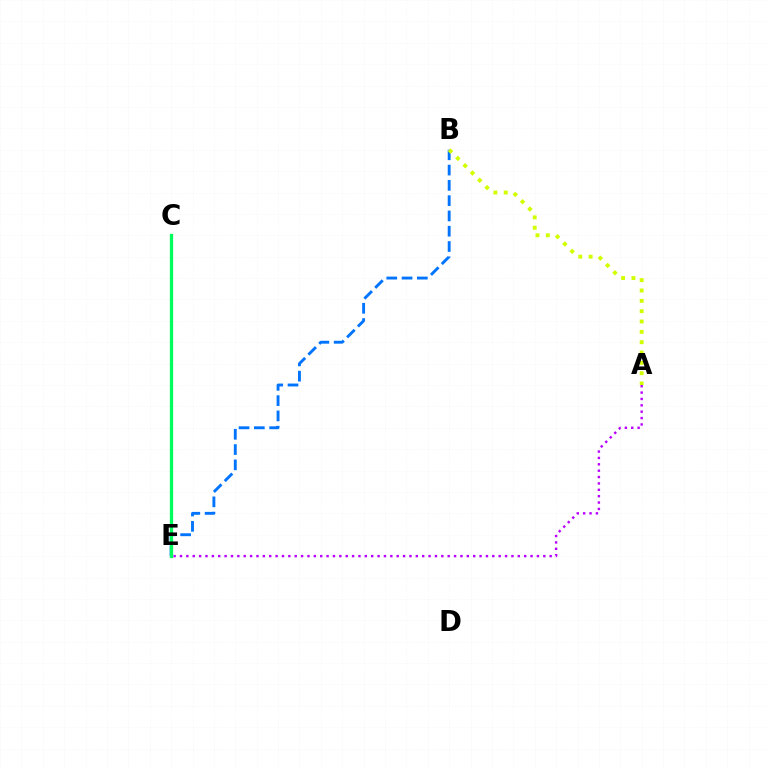{('C', 'E'): [{'color': '#ff0000', 'line_style': 'dashed', 'thickness': 1.89}, {'color': '#00ff5c', 'line_style': 'solid', 'thickness': 2.38}], ('A', 'E'): [{'color': '#b900ff', 'line_style': 'dotted', 'thickness': 1.73}], ('B', 'E'): [{'color': '#0074ff', 'line_style': 'dashed', 'thickness': 2.08}], ('A', 'B'): [{'color': '#d1ff00', 'line_style': 'dotted', 'thickness': 2.81}]}